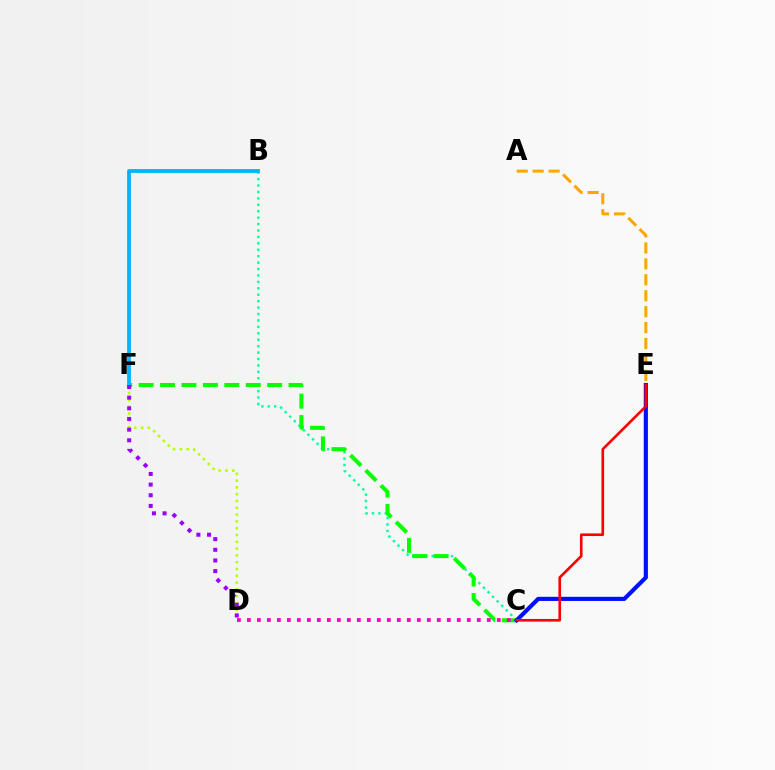{('B', 'C'): [{'color': '#00ff9d', 'line_style': 'dotted', 'thickness': 1.75}], ('C', 'F'): [{'color': '#08ff00', 'line_style': 'dashed', 'thickness': 2.91}], ('D', 'F'): [{'color': '#b3ff00', 'line_style': 'dotted', 'thickness': 1.85}, {'color': '#9b00ff', 'line_style': 'dotted', 'thickness': 2.89}], ('B', 'F'): [{'color': '#00b5ff', 'line_style': 'solid', 'thickness': 2.73}], ('C', 'E'): [{'color': '#0010ff', 'line_style': 'solid', 'thickness': 2.98}, {'color': '#ff0000', 'line_style': 'solid', 'thickness': 1.89}], ('C', 'D'): [{'color': '#ff00bd', 'line_style': 'dotted', 'thickness': 2.72}], ('A', 'E'): [{'color': '#ffa500', 'line_style': 'dashed', 'thickness': 2.16}]}